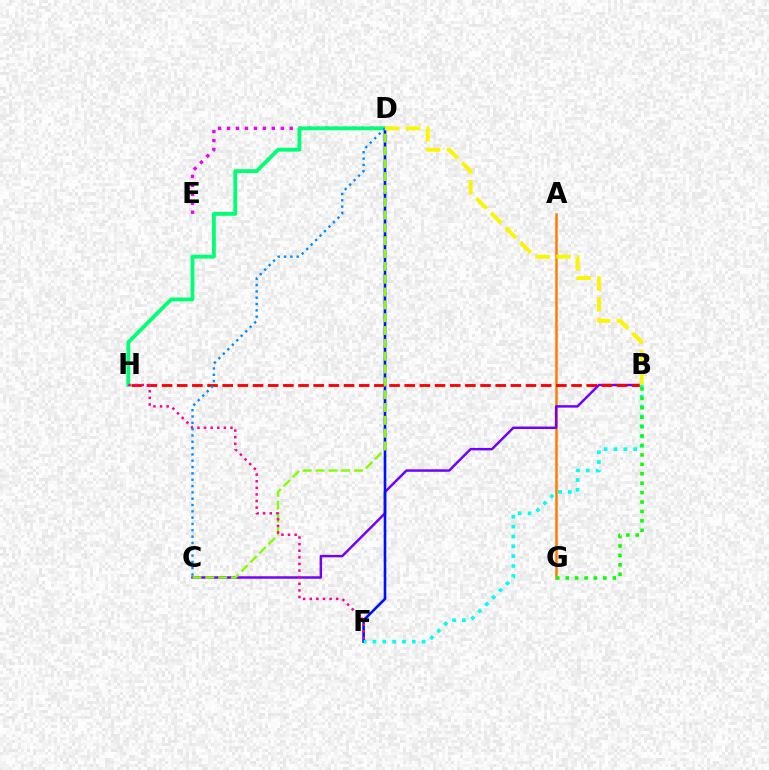{('A', 'G'): [{'color': '#ff7c00', 'line_style': 'solid', 'thickness': 1.81}], ('B', 'C'): [{'color': '#7200ff', 'line_style': 'solid', 'thickness': 1.78}], ('D', 'E'): [{'color': '#ee00ff', 'line_style': 'dotted', 'thickness': 2.43}], ('D', 'F'): [{'color': '#0010ff', 'line_style': 'solid', 'thickness': 1.9}], ('B', 'H'): [{'color': '#ff0000', 'line_style': 'dashed', 'thickness': 2.06}], ('D', 'H'): [{'color': '#00ff74', 'line_style': 'solid', 'thickness': 2.76}], ('C', 'D'): [{'color': '#84ff00', 'line_style': 'dashed', 'thickness': 1.74}, {'color': '#008cff', 'line_style': 'dotted', 'thickness': 1.72}], ('F', 'H'): [{'color': '#ff0094', 'line_style': 'dotted', 'thickness': 1.8}], ('B', 'F'): [{'color': '#00fff6', 'line_style': 'dotted', 'thickness': 2.67}], ('B', 'G'): [{'color': '#08ff00', 'line_style': 'dotted', 'thickness': 2.56}], ('B', 'D'): [{'color': '#fcf500', 'line_style': 'dashed', 'thickness': 2.82}]}